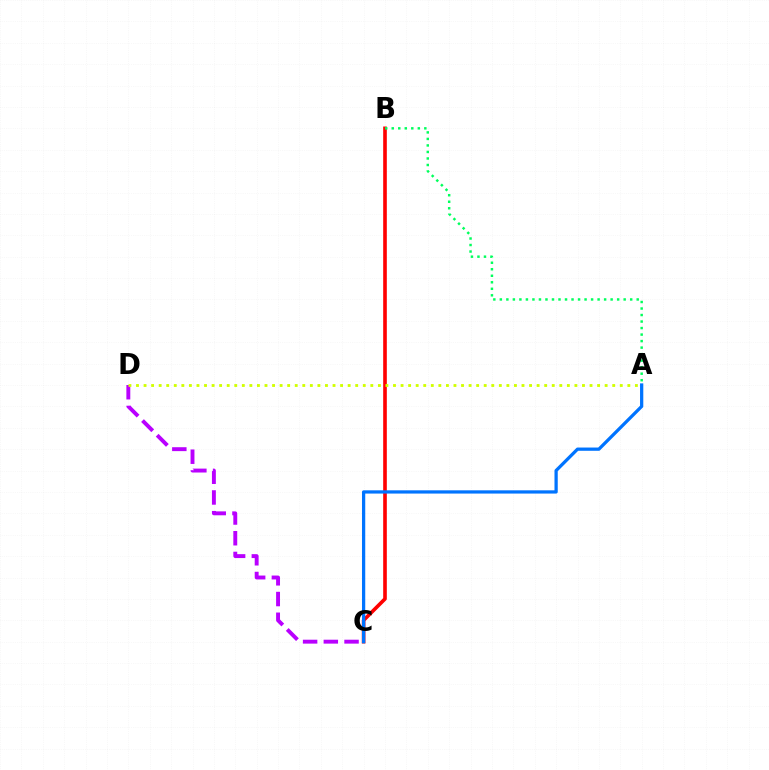{('B', 'C'): [{'color': '#ff0000', 'line_style': 'solid', 'thickness': 2.61}], ('C', 'D'): [{'color': '#b900ff', 'line_style': 'dashed', 'thickness': 2.81}], ('A', 'B'): [{'color': '#00ff5c', 'line_style': 'dotted', 'thickness': 1.77}], ('A', 'D'): [{'color': '#d1ff00', 'line_style': 'dotted', 'thickness': 2.05}], ('A', 'C'): [{'color': '#0074ff', 'line_style': 'solid', 'thickness': 2.34}]}